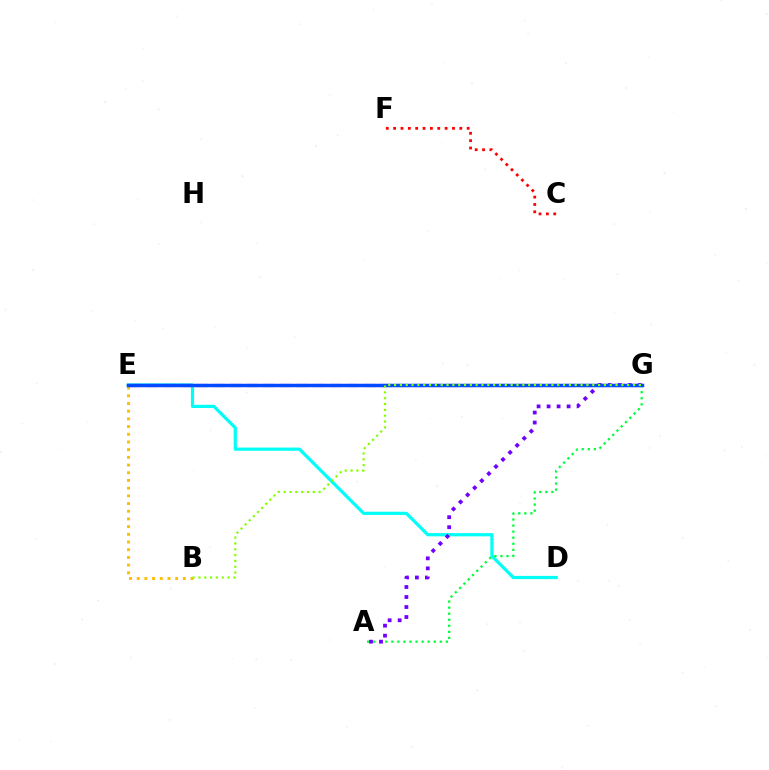{('C', 'F'): [{'color': '#ff0000', 'line_style': 'dotted', 'thickness': 2.0}], ('B', 'E'): [{'color': '#ffbd00', 'line_style': 'dotted', 'thickness': 2.09}], ('D', 'E'): [{'color': '#00fff6', 'line_style': 'solid', 'thickness': 2.32}], ('E', 'G'): [{'color': '#ff00cf', 'line_style': 'dashed', 'thickness': 2.27}, {'color': '#004bff', 'line_style': 'solid', 'thickness': 2.51}], ('A', 'G'): [{'color': '#00ff39', 'line_style': 'dotted', 'thickness': 1.65}, {'color': '#7200ff', 'line_style': 'dotted', 'thickness': 2.72}], ('B', 'G'): [{'color': '#84ff00', 'line_style': 'dotted', 'thickness': 1.58}]}